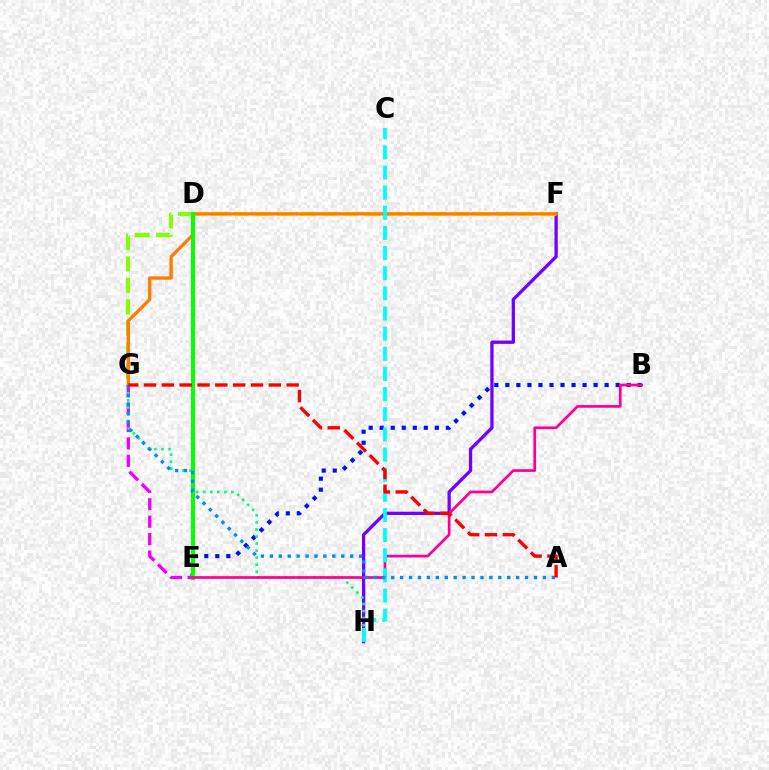{('F', 'H'): [{'color': '#7200ff', 'line_style': 'solid', 'thickness': 2.36}], ('B', 'E'): [{'color': '#0010ff', 'line_style': 'dotted', 'thickness': 3.0}, {'color': '#ff0094', 'line_style': 'solid', 'thickness': 1.95}], ('D', 'G'): [{'color': '#84ff00', 'line_style': 'dashed', 'thickness': 2.92}], ('E', 'G'): [{'color': '#ee00ff', 'line_style': 'dashed', 'thickness': 2.37}], ('D', 'F'): [{'color': '#fcf500', 'line_style': 'dashed', 'thickness': 2.98}], ('F', 'G'): [{'color': '#ff7c00', 'line_style': 'solid', 'thickness': 2.39}], ('G', 'H'): [{'color': '#00ff74', 'line_style': 'dotted', 'thickness': 1.91}], ('D', 'E'): [{'color': '#08ff00', 'line_style': 'solid', 'thickness': 2.9}], ('C', 'H'): [{'color': '#00fff6', 'line_style': 'dashed', 'thickness': 2.74}], ('A', 'G'): [{'color': '#008cff', 'line_style': 'dotted', 'thickness': 2.42}, {'color': '#ff0000', 'line_style': 'dashed', 'thickness': 2.42}]}